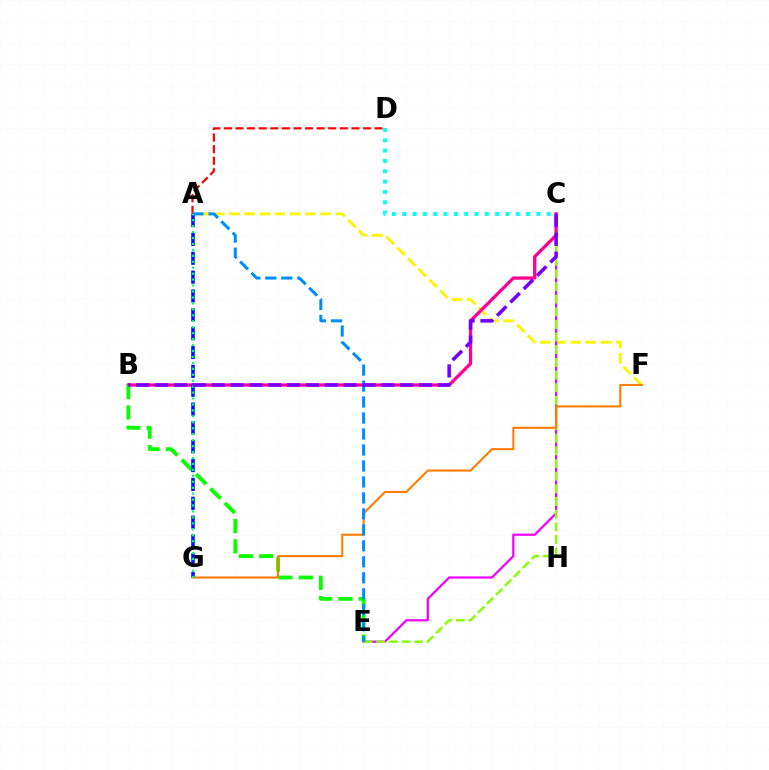{('A', 'F'): [{'color': '#fcf500', 'line_style': 'dashed', 'thickness': 2.06}], ('A', 'D'): [{'color': '#ff0000', 'line_style': 'dashed', 'thickness': 1.58}], ('C', 'E'): [{'color': '#ee00ff', 'line_style': 'solid', 'thickness': 1.6}, {'color': '#84ff00', 'line_style': 'dashed', 'thickness': 1.72}], ('B', 'C'): [{'color': '#ff0094', 'line_style': 'solid', 'thickness': 2.36}, {'color': '#7200ff', 'line_style': 'dashed', 'thickness': 2.56}], ('C', 'D'): [{'color': '#00fff6', 'line_style': 'dotted', 'thickness': 2.81}], ('B', 'E'): [{'color': '#08ff00', 'line_style': 'dashed', 'thickness': 2.76}], ('A', 'G'): [{'color': '#0010ff', 'line_style': 'dashed', 'thickness': 2.56}, {'color': '#00ff74', 'line_style': 'dotted', 'thickness': 1.62}], ('F', 'G'): [{'color': '#ff7c00', 'line_style': 'solid', 'thickness': 1.5}], ('A', 'E'): [{'color': '#008cff', 'line_style': 'dashed', 'thickness': 2.17}]}